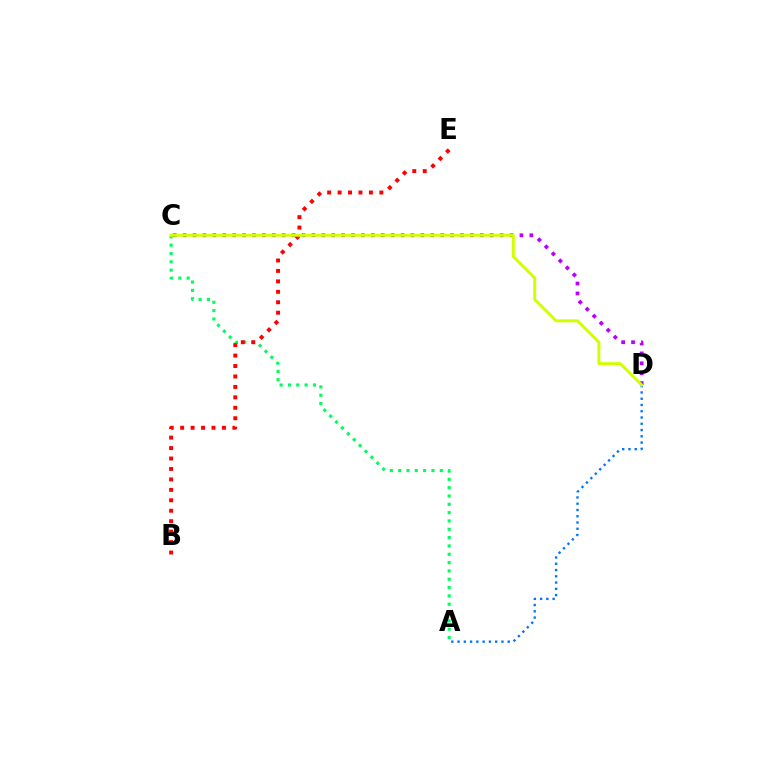{('A', 'C'): [{'color': '#00ff5c', 'line_style': 'dotted', 'thickness': 2.26}], ('B', 'E'): [{'color': '#ff0000', 'line_style': 'dotted', 'thickness': 2.84}], ('C', 'D'): [{'color': '#b900ff', 'line_style': 'dotted', 'thickness': 2.69}, {'color': '#d1ff00', 'line_style': 'solid', 'thickness': 2.12}], ('A', 'D'): [{'color': '#0074ff', 'line_style': 'dotted', 'thickness': 1.7}]}